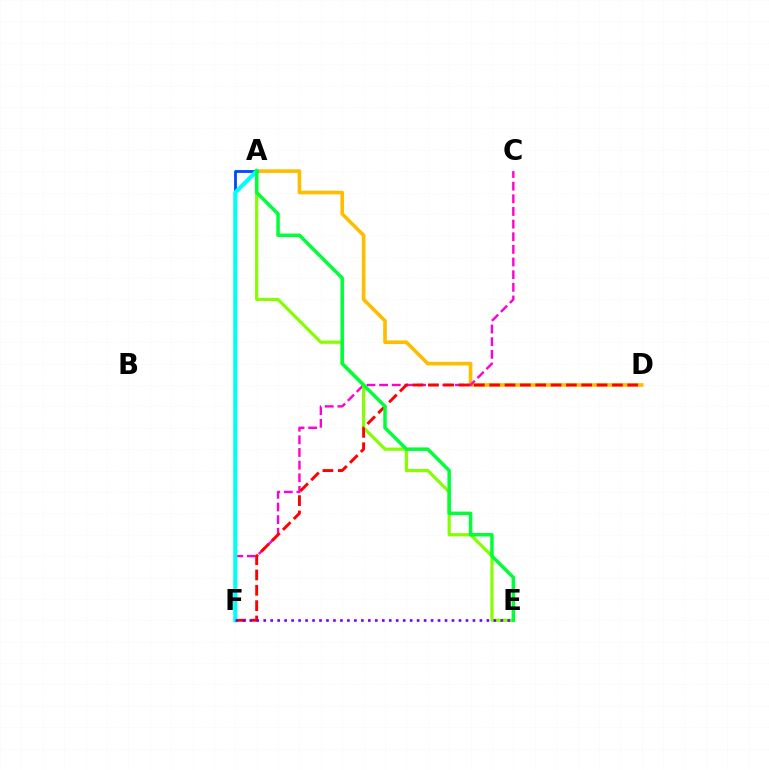{('A', 'D'): [{'color': '#ffbd00', 'line_style': 'solid', 'thickness': 2.62}], ('C', 'F'): [{'color': '#ff00cf', 'line_style': 'dashed', 'thickness': 1.72}], ('A', 'E'): [{'color': '#84ff00', 'line_style': 'solid', 'thickness': 2.29}, {'color': '#00ff39', 'line_style': 'solid', 'thickness': 2.52}], ('D', 'F'): [{'color': '#ff0000', 'line_style': 'dashed', 'thickness': 2.08}], ('A', 'F'): [{'color': '#004bff', 'line_style': 'solid', 'thickness': 2.05}, {'color': '#00fff6', 'line_style': 'solid', 'thickness': 2.95}], ('E', 'F'): [{'color': '#7200ff', 'line_style': 'dotted', 'thickness': 1.89}]}